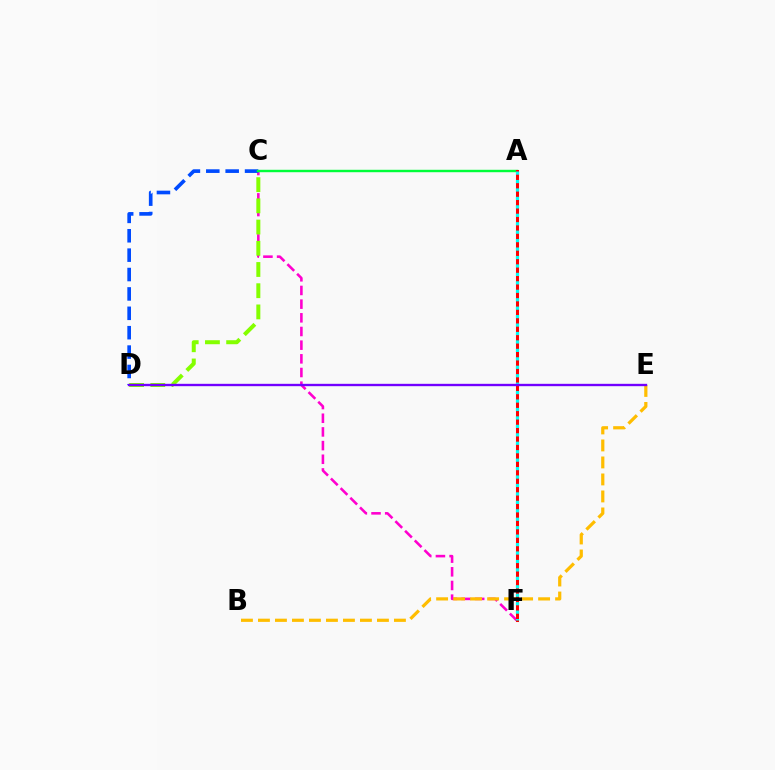{('C', 'F'): [{'color': '#ff00cf', 'line_style': 'dashed', 'thickness': 1.86}], ('C', 'D'): [{'color': '#004bff', 'line_style': 'dashed', 'thickness': 2.63}, {'color': '#84ff00', 'line_style': 'dashed', 'thickness': 2.88}], ('A', 'C'): [{'color': '#00ff39', 'line_style': 'solid', 'thickness': 1.74}], ('A', 'F'): [{'color': '#ff0000', 'line_style': 'solid', 'thickness': 2.18}, {'color': '#00fff6', 'line_style': 'dotted', 'thickness': 2.29}], ('B', 'E'): [{'color': '#ffbd00', 'line_style': 'dashed', 'thickness': 2.31}], ('D', 'E'): [{'color': '#7200ff', 'line_style': 'solid', 'thickness': 1.7}]}